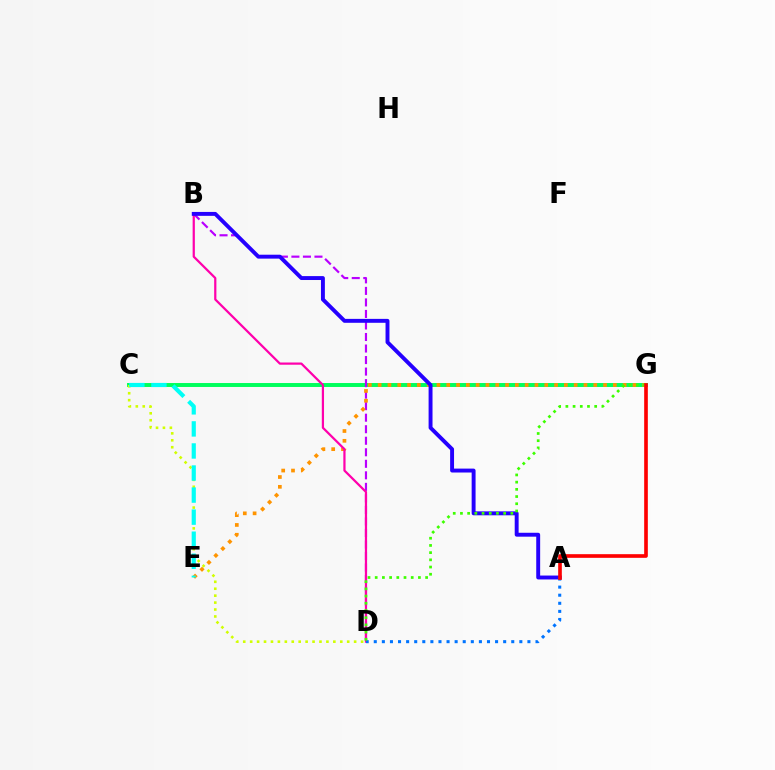{('C', 'G'): [{'color': '#00ff5c', 'line_style': 'solid', 'thickness': 2.83}], ('B', 'D'): [{'color': '#b900ff', 'line_style': 'dashed', 'thickness': 1.57}, {'color': '#ff00ac', 'line_style': 'solid', 'thickness': 1.6}], ('E', 'G'): [{'color': '#ff9400', 'line_style': 'dotted', 'thickness': 2.66}], ('A', 'B'): [{'color': '#2500ff', 'line_style': 'solid', 'thickness': 2.82}], ('C', 'D'): [{'color': '#d1ff00', 'line_style': 'dotted', 'thickness': 1.88}], ('C', 'E'): [{'color': '#00fff6', 'line_style': 'dashed', 'thickness': 3.0}], ('A', 'D'): [{'color': '#0074ff', 'line_style': 'dotted', 'thickness': 2.2}], ('D', 'G'): [{'color': '#3dff00', 'line_style': 'dotted', 'thickness': 1.96}], ('A', 'G'): [{'color': '#ff0000', 'line_style': 'solid', 'thickness': 2.63}]}